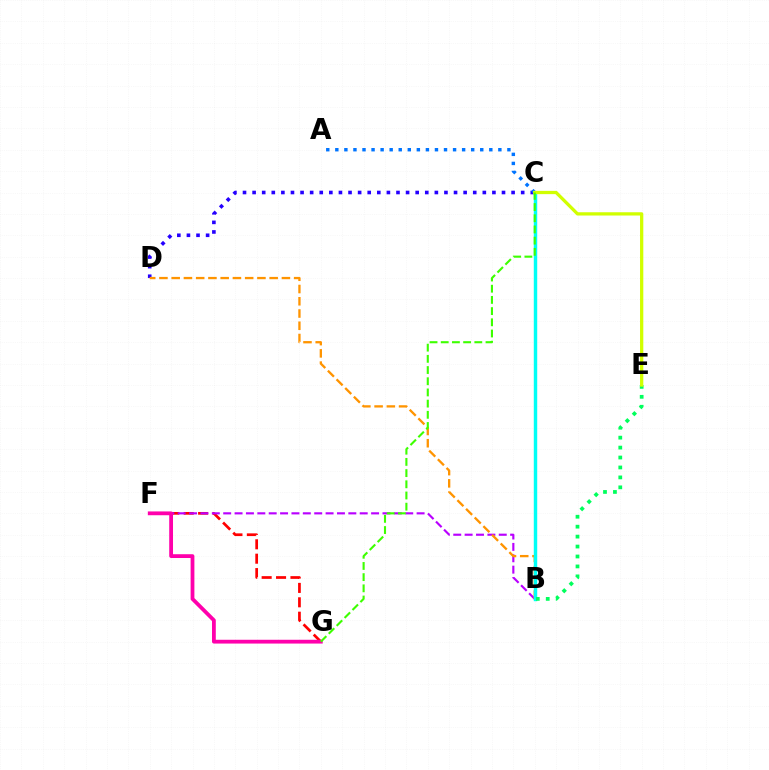{('C', 'D'): [{'color': '#2500ff', 'line_style': 'dotted', 'thickness': 2.61}], ('F', 'G'): [{'color': '#ff0000', 'line_style': 'dashed', 'thickness': 1.96}, {'color': '#ff00ac', 'line_style': 'solid', 'thickness': 2.73}], ('B', 'F'): [{'color': '#b900ff', 'line_style': 'dashed', 'thickness': 1.55}], ('B', 'D'): [{'color': '#ff9400', 'line_style': 'dashed', 'thickness': 1.66}], ('B', 'C'): [{'color': '#00fff6', 'line_style': 'solid', 'thickness': 2.47}], ('B', 'E'): [{'color': '#00ff5c', 'line_style': 'dotted', 'thickness': 2.7}], ('A', 'C'): [{'color': '#0074ff', 'line_style': 'dotted', 'thickness': 2.46}], ('C', 'E'): [{'color': '#d1ff00', 'line_style': 'solid', 'thickness': 2.36}], ('C', 'G'): [{'color': '#3dff00', 'line_style': 'dashed', 'thickness': 1.52}]}